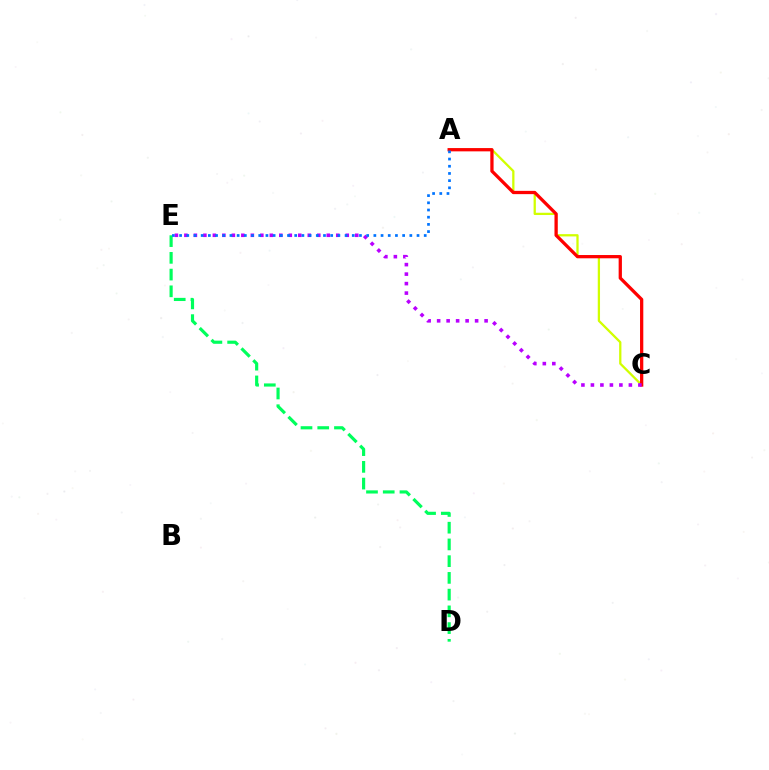{('A', 'C'): [{'color': '#d1ff00', 'line_style': 'solid', 'thickness': 1.64}, {'color': '#ff0000', 'line_style': 'solid', 'thickness': 2.35}], ('C', 'E'): [{'color': '#b900ff', 'line_style': 'dotted', 'thickness': 2.58}], ('D', 'E'): [{'color': '#00ff5c', 'line_style': 'dashed', 'thickness': 2.27}], ('A', 'E'): [{'color': '#0074ff', 'line_style': 'dotted', 'thickness': 1.95}]}